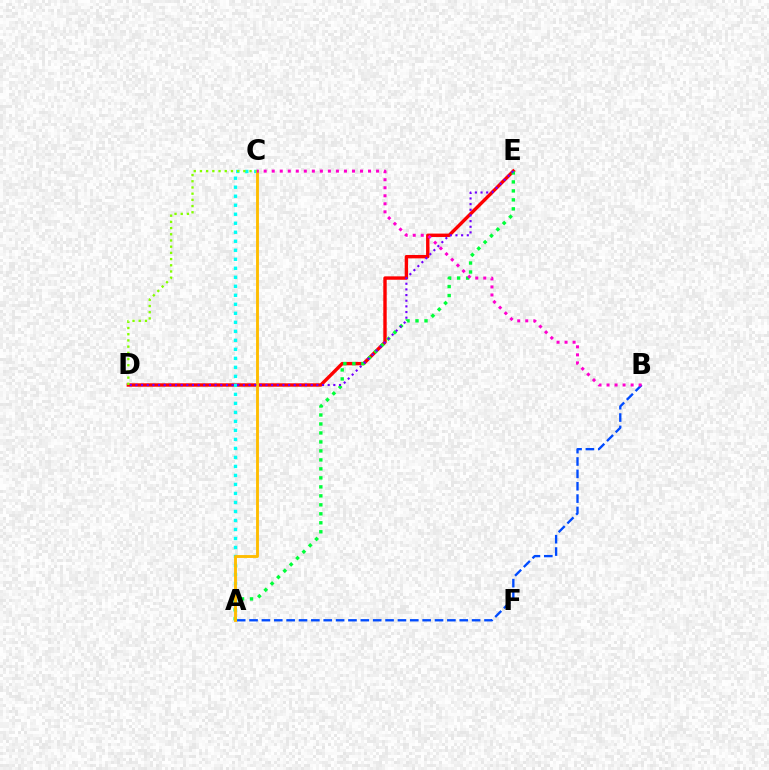{('D', 'E'): [{'color': '#ff0000', 'line_style': 'solid', 'thickness': 2.45}, {'color': '#7200ff', 'line_style': 'dotted', 'thickness': 1.54}], ('A', 'B'): [{'color': '#004bff', 'line_style': 'dashed', 'thickness': 1.68}], ('A', 'C'): [{'color': '#00fff6', 'line_style': 'dotted', 'thickness': 2.45}, {'color': '#ffbd00', 'line_style': 'solid', 'thickness': 2.07}], ('A', 'E'): [{'color': '#00ff39', 'line_style': 'dotted', 'thickness': 2.44}], ('B', 'C'): [{'color': '#ff00cf', 'line_style': 'dotted', 'thickness': 2.18}], ('C', 'D'): [{'color': '#84ff00', 'line_style': 'dotted', 'thickness': 1.68}]}